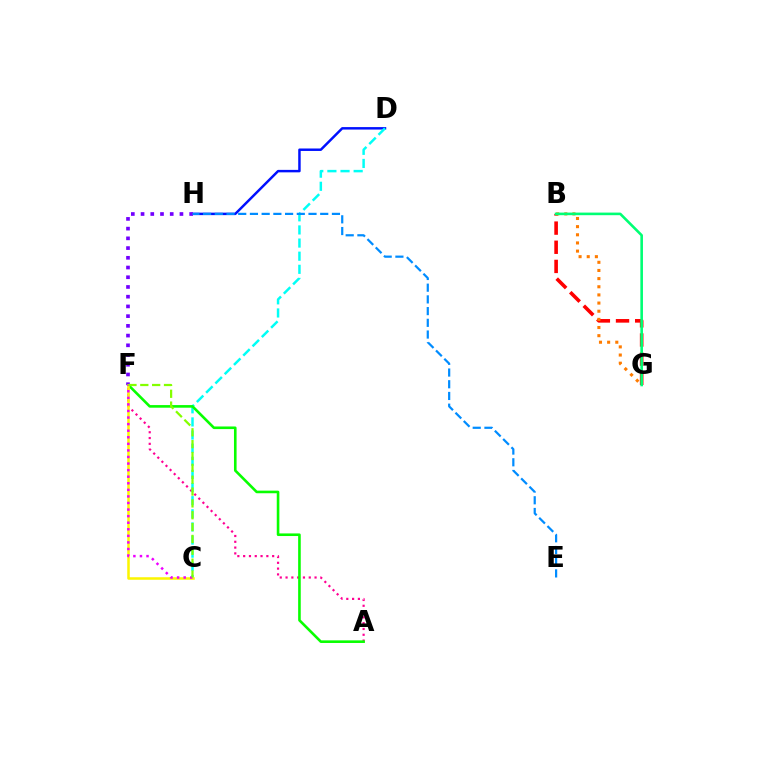{('D', 'H'): [{'color': '#0010ff', 'line_style': 'solid', 'thickness': 1.78}], ('A', 'F'): [{'color': '#ff0094', 'line_style': 'dotted', 'thickness': 1.58}, {'color': '#08ff00', 'line_style': 'solid', 'thickness': 1.88}], ('B', 'G'): [{'color': '#ff0000', 'line_style': 'dashed', 'thickness': 2.6}, {'color': '#ff7c00', 'line_style': 'dotted', 'thickness': 2.21}, {'color': '#00ff74', 'line_style': 'solid', 'thickness': 1.88}], ('C', 'D'): [{'color': '#00fff6', 'line_style': 'dashed', 'thickness': 1.78}], ('F', 'H'): [{'color': '#7200ff', 'line_style': 'dotted', 'thickness': 2.64}], ('C', 'F'): [{'color': '#fcf500', 'line_style': 'solid', 'thickness': 1.82}, {'color': '#ee00ff', 'line_style': 'dotted', 'thickness': 1.79}, {'color': '#84ff00', 'line_style': 'dashed', 'thickness': 1.61}], ('E', 'H'): [{'color': '#008cff', 'line_style': 'dashed', 'thickness': 1.59}]}